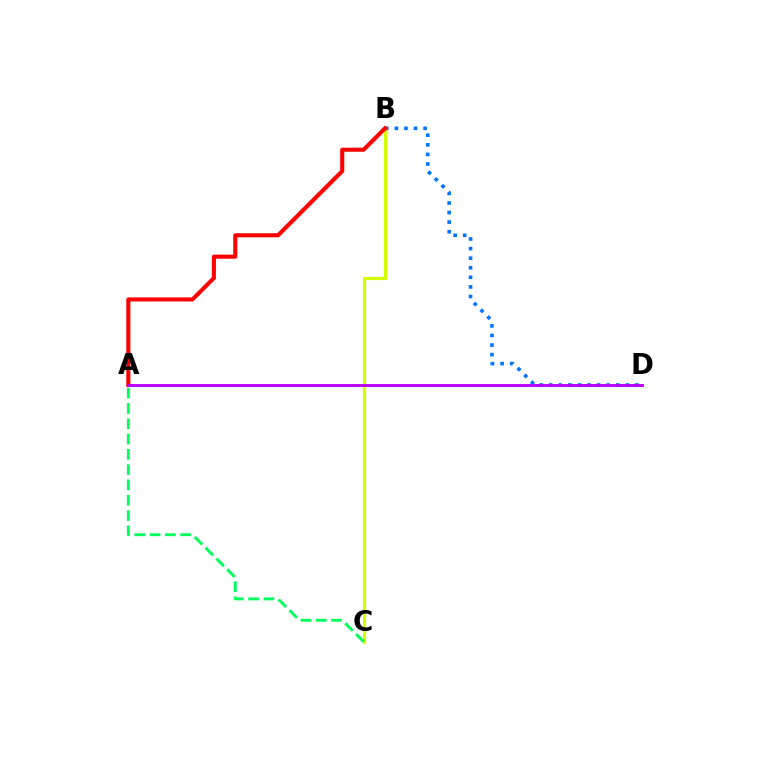{('B', 'C'): [{'color': '#d1ff00', 'line_style': 'solid', 'thickness': 2.29}], ('B', 'D'): [{'color': '#0074ff', 'line_style': 'dotted', 'thickness': 2.6}], ('A', 'B'): [{'color': '#ff0000', 'line_style': 'solid', 'thickness': 2.94}], ('A', 'C'): [{'color': '#00ff5c', 'line_style': 'dashed', 'thickness': 2.08}], ('A', 'D'): [{'color': '#b900ff', 'line_style': 'solid', 'thickness': 2.07}]}